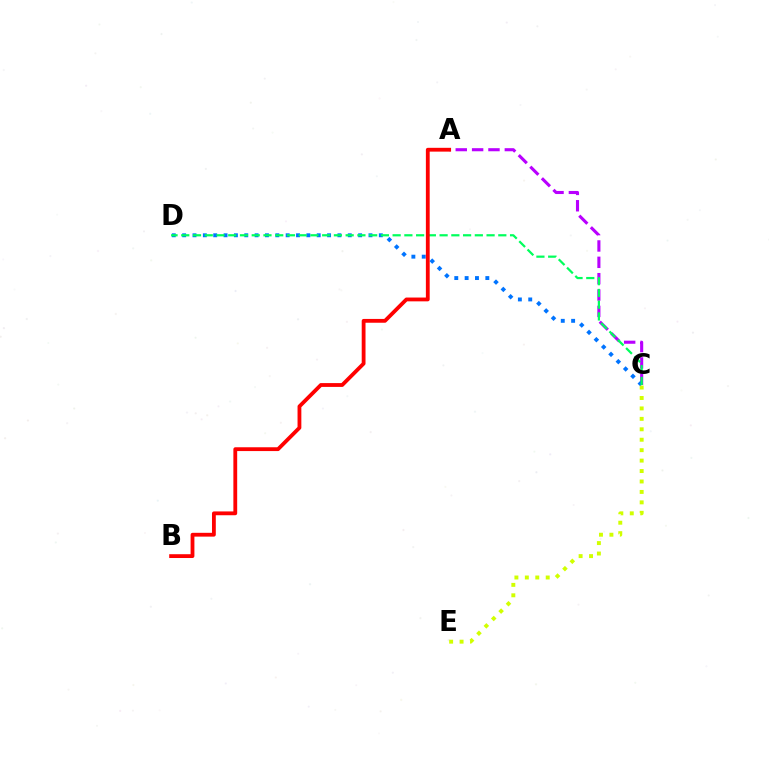{('A', 'C'): [{'color': '#b900ff', 'line_style': 'dashed', 'thickness': 2.22}], ('C', 'D'): [{'color': '#0074ff', 'line_style': 'dotted', 'thickness': 2.81}, {'color': '#00ff5c', 'line_style': 'dashed', 'thickness': 1.6}], ('C', 'E'): [{'color': '#d1ff00', 'line_style': 'dotted', 'thickness': 2.84}], ('A', 'B'): [{'color': '#ff0000', 'line_style': 'solid', 'thickness': 2.74}]}